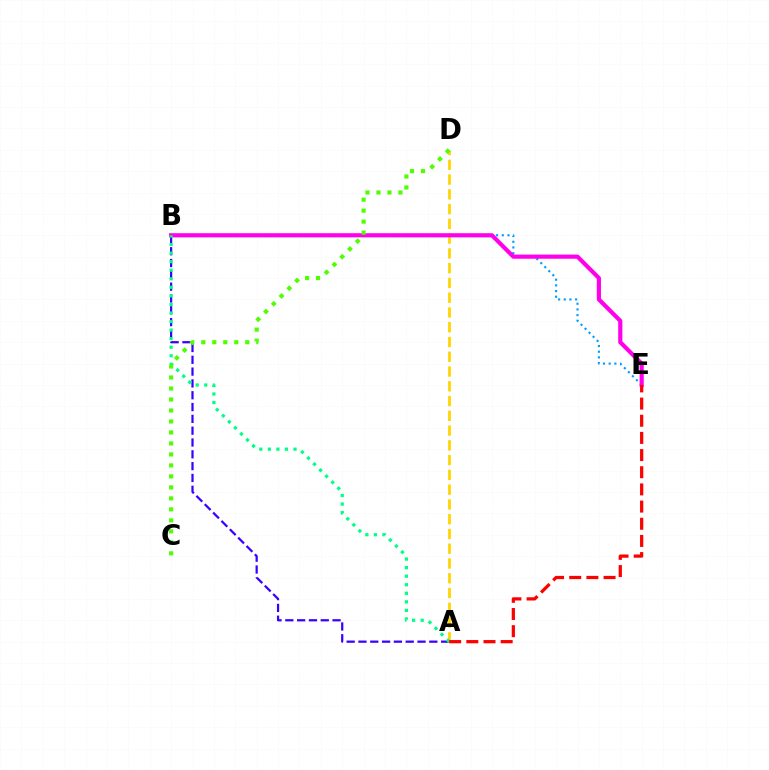{('A', 'B'): [{'color': '#3700ff', 'line_style': 'dashed', 'thickness': 1.61}, {'color': '#00ff86', 'line_style': 'dotted', 'thickness': 2.33}], ('B', 'E'): [{'color': '#009eff', 'line_style': 'dotted', 'thickness': 1.54}, {'color': '#ff00ed', 'line_style': 'solid', 'thickness': 2.99}], ('A', 'D'): [{'color': '#ffd500', 'line_style': 'dashed', 'thickness': 2.01}], ('A', 'E'): [{'color': '#ff0000', 'line_style': 'dashed', 'thickness': 2.33}], ('C', 'D'): [{'color': '#4fff00', 'line_style': 'dotted', 'thickness': 2.99}]}